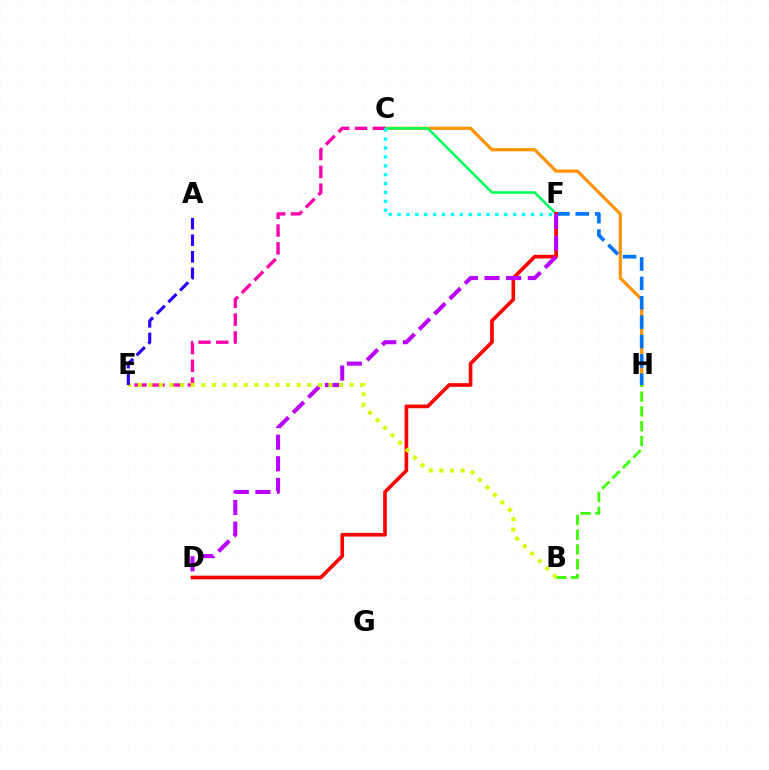{('C', 'H'): [{'color': '#ff9400', 'line_style': 'solid', 'thickness': 2.32}], ('F', 'H'): [{'color': '#0074ff', 'line_style': 'dashed', 'thickness': 2.63}], ('C', 'F'): [{'color': '#00ff5c', 'line_style': 'solid', 'thickness': 1.85}, {'color': '#00fff6', 'line_style': 'dotted', 'thickness': 2.42}], ('D', 'F'): [{'color': '#ff0000', 'line_style': 'solid', 'thickness': 2.63}, {'color': '#b900ff', 'line_style': 'dashed', 'thickness': 2.94}], ('B', 'H'): [{'color': '#3dff00', 'line_style': 'dashed', 'thickness': 2.01}], ('C', 'E'): [{'color': '#ff00ac', 'line_style': 'dashed', 'thickness': 2.42}], ('B', 'E'): [{'color': '#d1ff00', 'line_style': 'dotted', 'thickness': 2.88}], ('A', 'E'): [{'color': '#2500ff', 'line_style': 'dashed', 'thickness': 2.25}]}